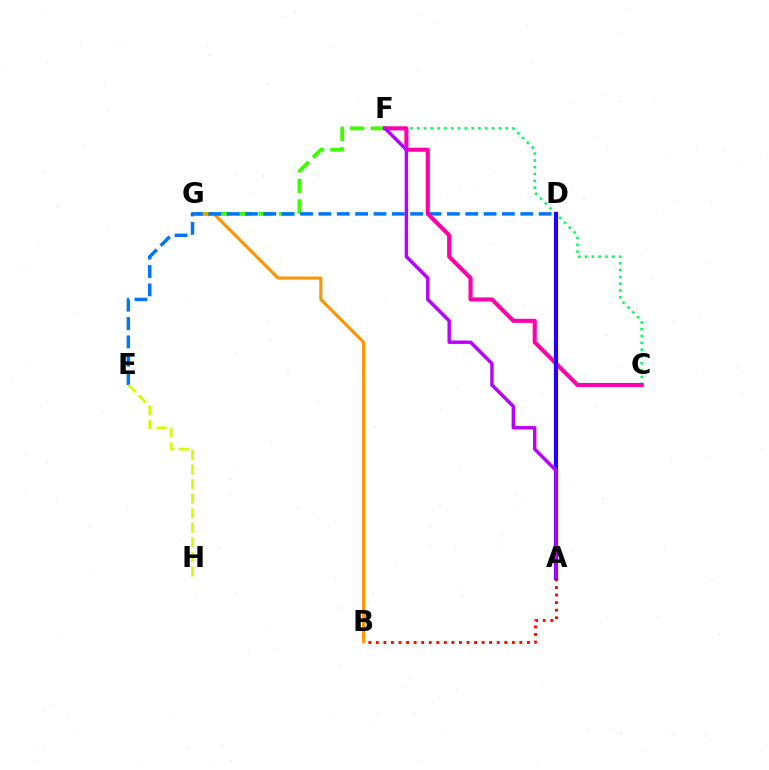{('F', 'G'): [{'color': '#3dff00', 'line_style': 'dashed', 'thickness': 2.8}], ('C', 'F'): [{'color': '#00ff5c', 'line_style': 'dotted', 'thickness': 1.85}, {'color': '#ff00ac', 'line_style': 'solid', 'thickness': 2.95}], ('A', 'D'): [{'color': '#00fff6', 'line_style': 'dashed', 'thickness': 1.84}, {'color': '#2500ff', 'line_style': 'solid', 'thickness': 3.0}], ('B', 'G'): [{'color': '#ff9400', 'line_style': 'solid', 'thickness': 2.24}], ('A', 'B'): [{'color': '#ff0000', 'line_style': 'dotted', 'thickness': 2.05}], ('D', 'E'): [{'color': '#0074ff', 'line_style': 'dashed', 'thickness': 2.49}], ('E', 'H'): [{'color': '#d1ff00', 'line_style': 'dashed', 'thickness': 1.98}], ('A', 'F'): [{'color': '#b900ff', 'line_style': 'solid', 'thickness': 2.46}]}